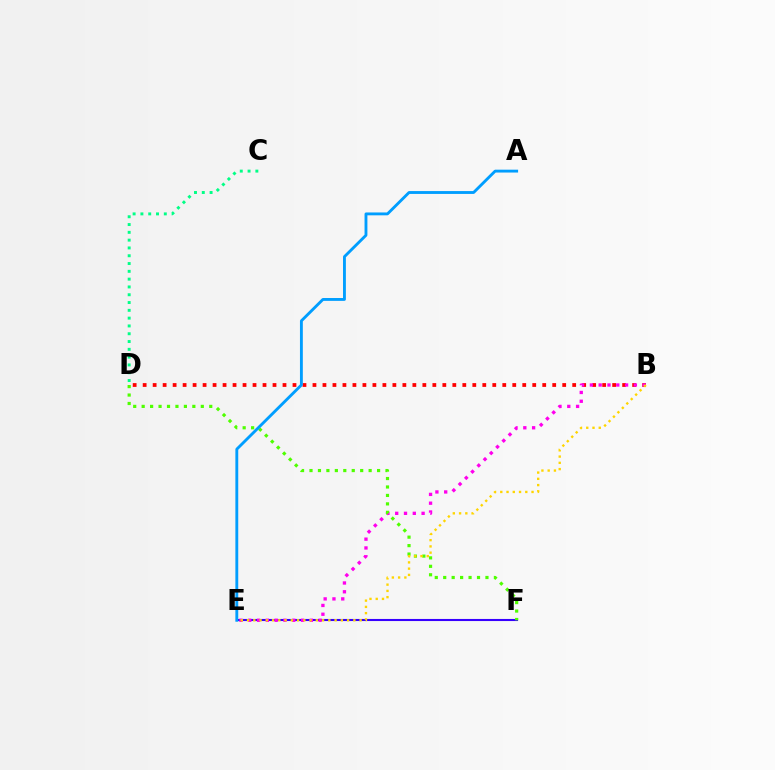{('E', 'F'): [{'color': '#3700ff', 'line_style': 'solid', 'thickness': 1.51}], ('B', 'D'): [{'color': '#ff0000', 'line_style': 'dotted', 'thickness': 2.71}], ('C', 'D'): [{'color': '#00ff86', 'line_style': 'dotted', 'thickness': 2.12}], ('B', 'E'): [{'color': '#ff00ed', 'line_style': 'dotted', 'thickness': 2.39}, {'color': '#ffd500', 'line_style': 'dotted', 'thickness': 1.7}], ('D', 'F'): [{'color': '#4fff00', 'line_style': 'dotted', 'thickness': 2.3}], ('A', 'E'): [{'color': '#009eff', 'line_style': 'solid', 'thickness': 2.06}]}